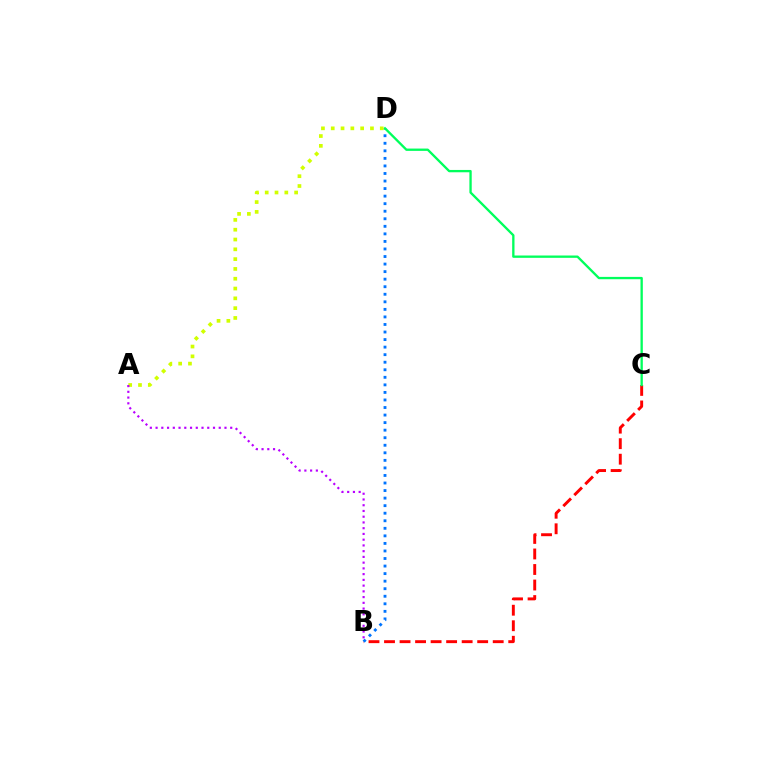{('B', 'C'): [{'color': '#ff0000', 'line_style': 'dashed', 'thickness': 2.11}], ('B', 'D'): [{'color': '#0074ff', 'line_style': 'dotted', 'thickness': 2.05}], ('C', 'D'): [{'color': '#00ff5c', 'line_style': 'solid', 'thickness': 1.67}], ('A', 'D'): [{'color': '#d1ff00', 'line_style': 'dotted', 'thickness': 2.66}], ('A', 'B'): [{'color': '#b900ff', 'line_style': 'dotted', 'thickness': 1.56}]}